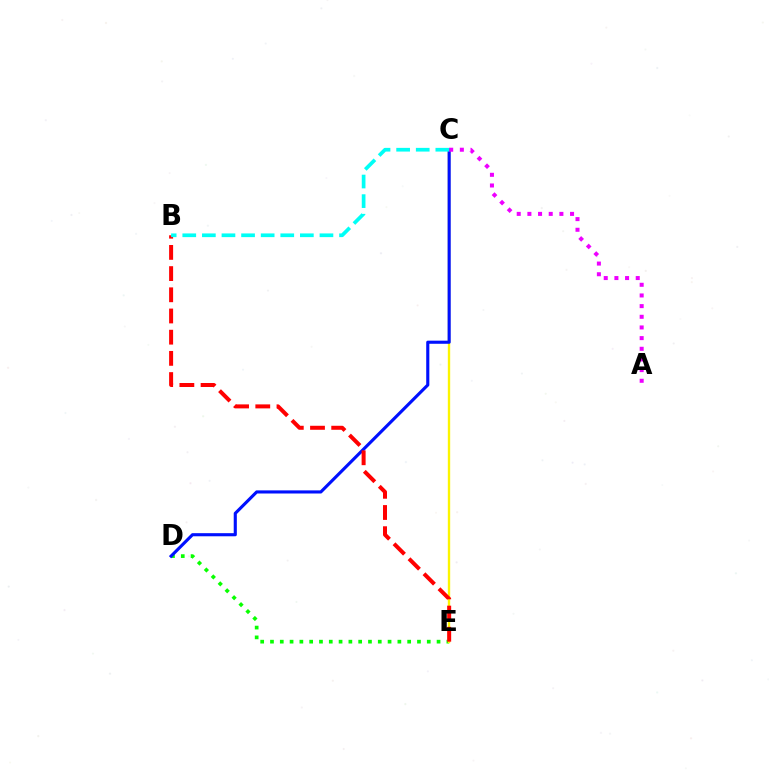{('D', 'E'): [{'color': '#08ff00', 'line_style': 'dotted', 'thickness': 2.66}], ('C', 'E'): [{'color': '#fcf500', 'line_style': 'solid', 'thickness': 1.7}], ('C', 'D'): [{'color': '#0010ff', 'line_style': 'solid', 'thickness': 2.25}], ('A', 'C'): [{'color': '#ee00ff', 'line_style': 'dotted', 'thickness': 2.9}], ('B', 'E'): [{'color': '#ff0000', 'line_style': 'dashed', 'thickness': 2.88}], ('B', 'C'): [{'color': '#00fff6', 'line_style': 'dashed', 'thickness': 2.66}]}